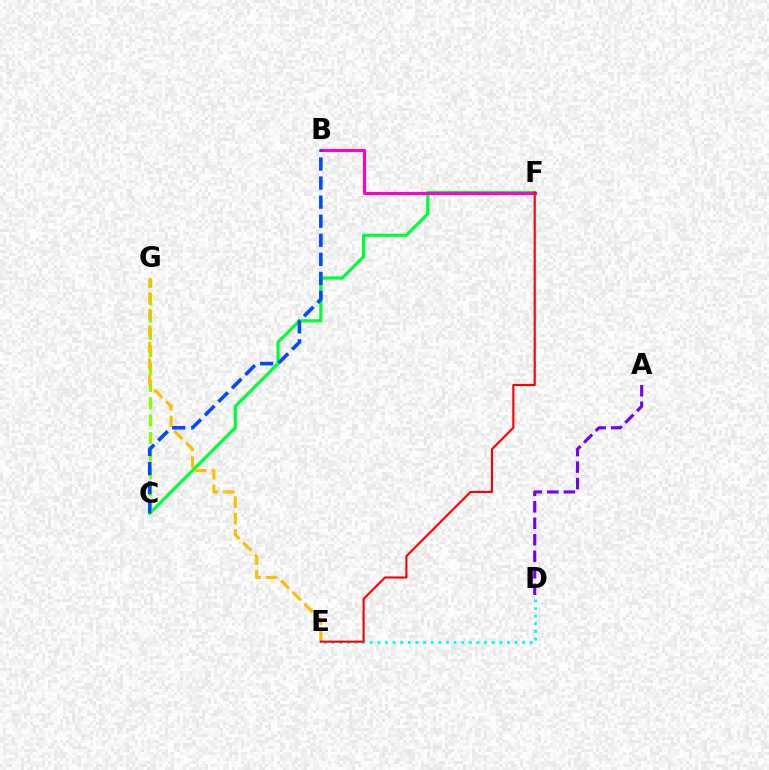{('C', 'F'): [{'color': '#00ff39', 'line_style': 'solid', 'thickness': 2.32}], ('D', 'E'): [{'color': '#00fff6', 'line_style': 'dotted', 'thickness': 2.07}], ('A', 'D'): [{'color': '#7200ff', 'line_style': 'dashed', 'thickness': 2.24}], ('C', 'G'): [{'color': '#84ff00', 'line_style': 'dashed', 'thickness': 2.36}], ('B', 'F'): [{'color': '#ff00cf', 'line_style': 'solid', 'thickness': 2.21}], ('E', 'G'): [{'color': '#ffbd00', 'line_style': 'dashed', 'thickness': 2.25}], ('E', 'F'): [{'color': '#ff0000', 'line_style': 'solid', 'thickness': 1.54}], ('B', 'C'): [{'color': '#004bff', 'line_style': 'dashed', 'thickness': 2.59}]}